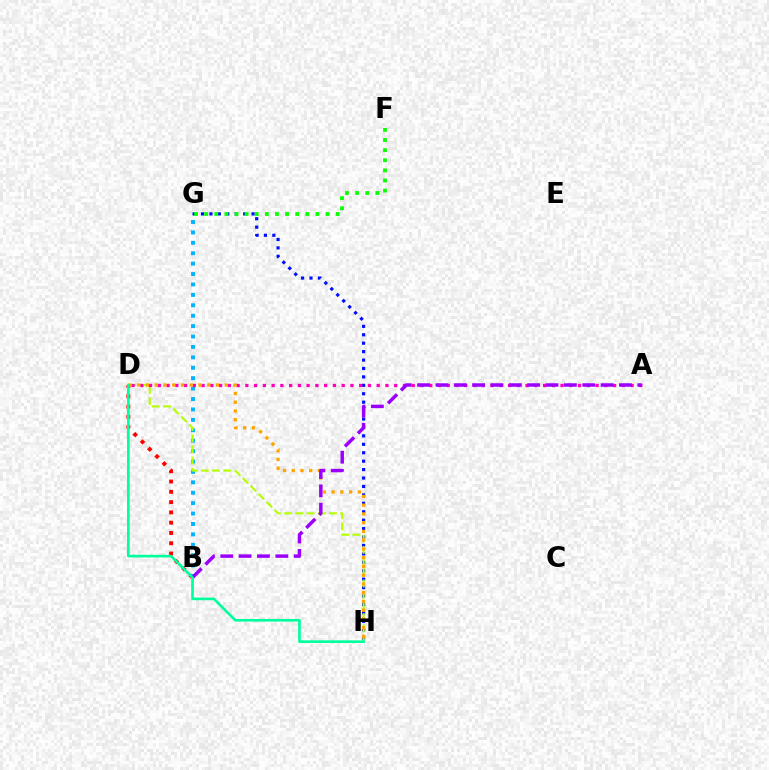{('B', 'D'): [{'color': '#ff0000', 'line_style': 'dotted', 'thickness': 2.8}], ('B', 'G'): [{'color': '#00b5ff', 'line_style': 'dotted', 'thickness': 2.83}], ('G', 'H'): [{'color': '#0010ff', 'line_style': 'dotted', 'thickness': 2.29}], ('D', 'H'): [{'color': '#b3ff00', 'line_style': 'dashed', 'thickness': 1.52}, {'color': '#ffa500', 'line_style': 'dotted', 'thickness': 2.38}, {'color': '#00ff9d', 'line_style': 'solid', 'thickness': 1.91}], ('F', 'G'): [{'color': '#08ff00', 'line_style': 'dotted', 'thickness': 2.75}], ('A', 'D'): [{'color': '#ff00bd', 'line_style': 'dotted', 'thickness': 2.38}], ('A', 'B'): [{'color': '#9b00ff', 'line_style': 'dashed', 'thickness': 2.49}]}